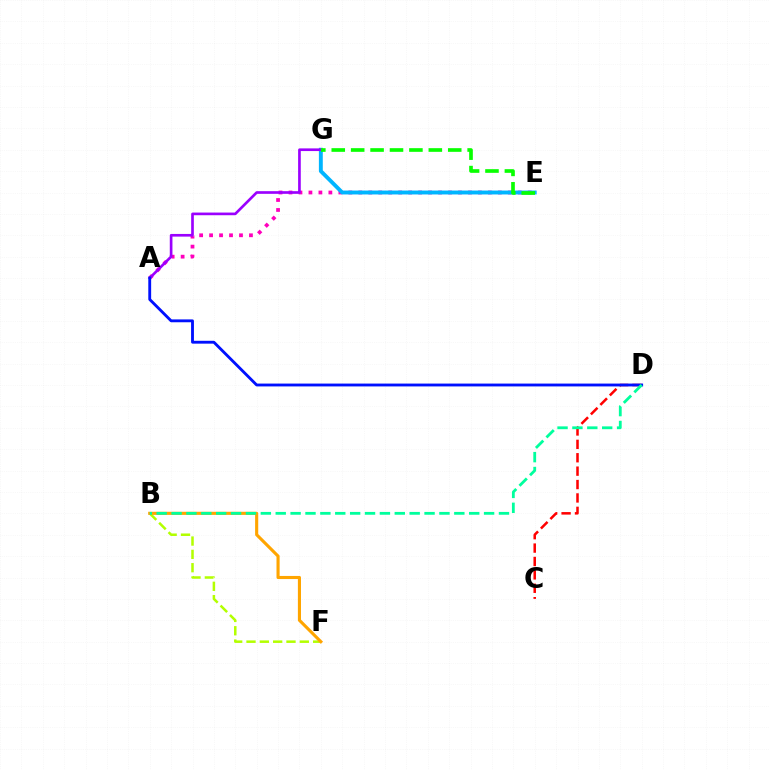{('B', 'F'): [{'color': '#b3ff00', 'line_style': 'dashed', 'thickness': 1.81}, {'color': '#ffa500', 'line_style': 'solid', 'thickness': 2.24}], ('C', 'D'): [{'color': '#ff0000', 'line_style': 'dashed', 'thickness': 1.82}], ('A', 'E'): [{'color': '#ff00bd', 'line_style': 'dotted', 'thickness': 2.71}], ('E', 'G'): [{'color': '#00b5ff', 'line_style': 'solid', 'thickness': 2.81}, {'color': '#08ff00', 'line_style': 'dashed', 'thickness': 2.64}], ('A', 'G'): [{'color': '#9b00ff', 'line_style': 'solid', 'thickness': 1.92}], ('A', 'D'): [{'color': '#0010ff', 'line_style': 'solid', 'thickness': 2.05}], ('B', 'D'): [{'color': '#00ff9d', 'line_style': 'dashed', 'thickness': 2.02}]}